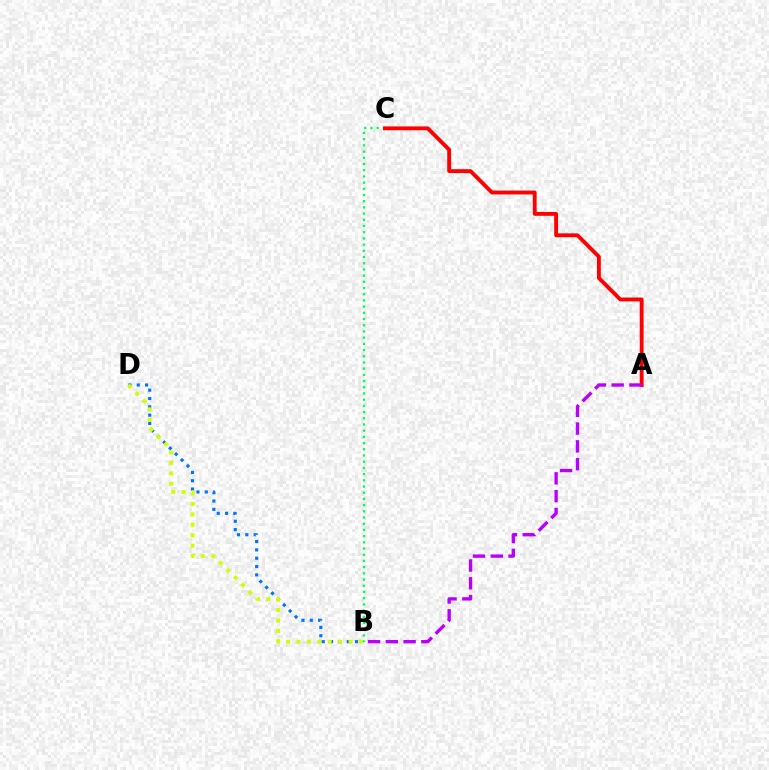{('B', 'D'): [{'color': '#0074ff', 'line_style': 'dotted', 'thickness': 2.26}, {'color': '#d1ff00', 'line_style': 'dotted', 'thickness': 2.83}], ('B', 'C'): [{'color': '#00ff5c', 'line_style': 'dotted', 'thickness': 1.69}], ('A', 'C'): [{'color': '#ff0000', 'line_style': 'solid', 'thickness': 2.78}], ('A', 'B'): [{'color': '#b900ff', 'line_style': 'dashed', 'thickness': 2.42}]}